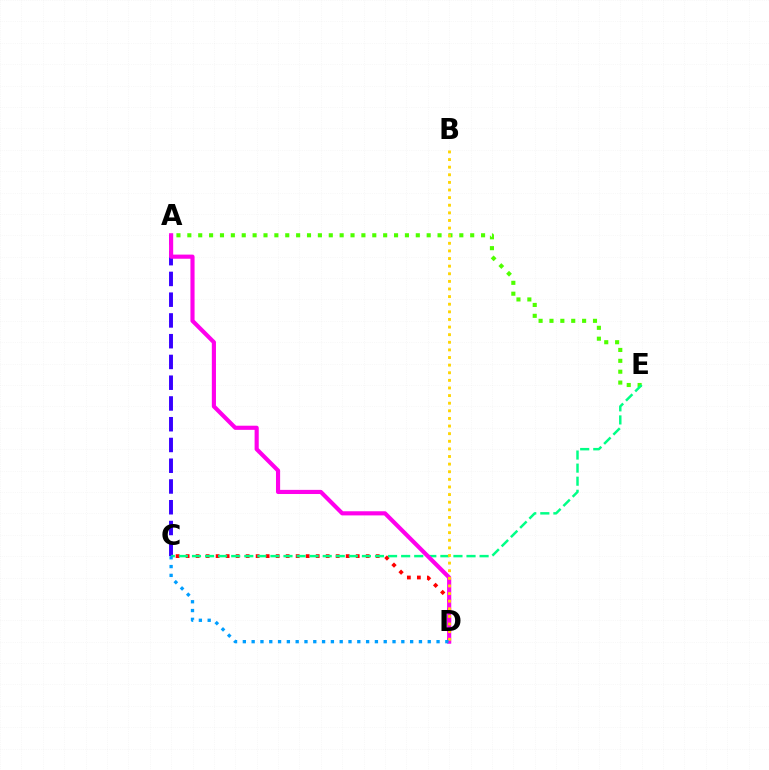{('A', 'C'): [{'color': '#3700ff', 'line_style': 'dashed', 'thickness': 2.82}], ('C', 'D'): [{'color': '#ff0000', 'line_style': 'dotted', 'thickness': 2.72}, {'color': '#009eff', 'line_style': 'dotted', 'thickness': 2.39}], ('A', 'E'): [{'color': '#4fff00', 'line_style': 'dotted', 'thickness': 2.96}], ('C', 'E'): [{'color': '#00ff86', 'line_style': 'dashed', 'thickness': 1.78}], ('A', 'D'): [{'color': '#ff00ed', 'line_style': 'solid', 'thickness': 2.98}], ('B', 'D'): [{'color': '#ffd500', 'line_style': 'dotted', 'thickness': 2.07}]}